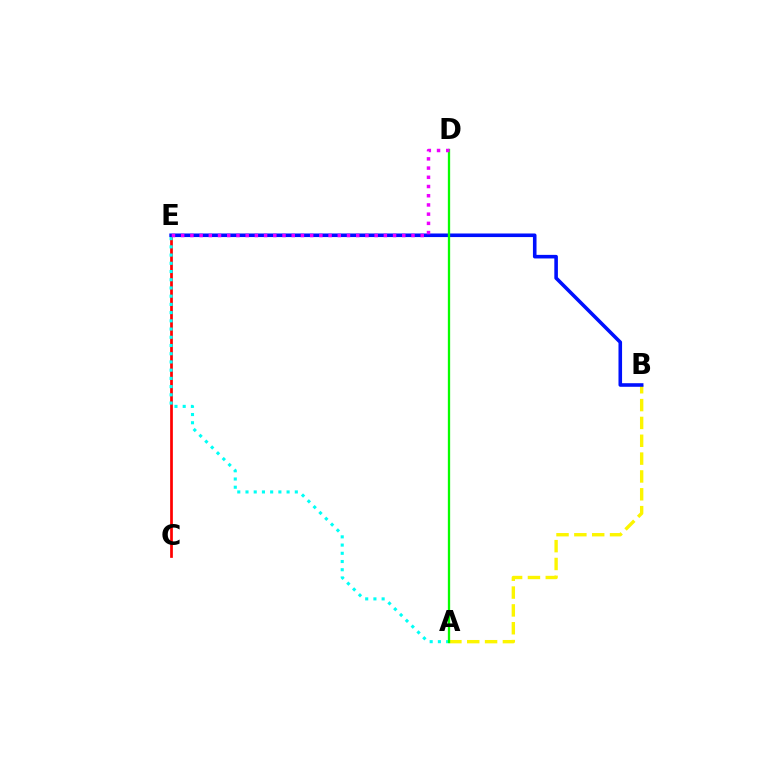{('A', 'B'): [{'color': '#fcf500', 'line_style': 'dashed', 'thickness': 2.42}], ('C', 'E'): [{'color': '#ff0000', 'line_style': 'solid', 'thickness': 1.96}], ('B', 'E'): [{'color': '#0010ff', 'line_style': 'solid', 'thickness': 2.58}], ('A', 'E'): [{'color': '#00fff6', 'line_style': 'dotted', 'thickness': 2.23}], ('A', 'D'): [{'color': '#08ff00', 'line_style': 'solid', 'thickness': 1.66}], ('D', 'E'): [{'color': '#ee00ff', 'line_style': 'dotted', 'thickness': 2.5}]}